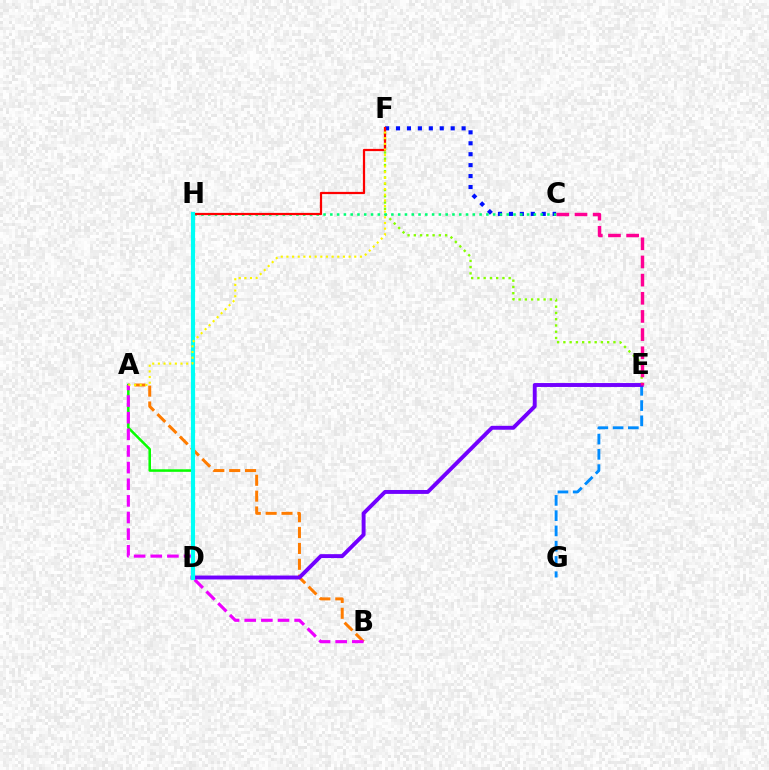{('A', 'D'): [{'color': '#08ff00', 'line_style': 'solid', 'thickness': 1.83}], ('E', 'F'): [{'color': '#84ff00', 'line_style': 'dotted', 'thickness': 1.7}], ('C', 'F'): [{'color': '#0010ff', 'line_style': 'dotted', 'thickness': 2.97}], ('A', 'B'): [{'color': '#ff7c00', 'line_style': 'dashed', 'thickness': 2.15}, {'color': '#ee00ff', 'line_style': 'dashed', 'thickness': 2.26}], ('C', 'H'): [{'color': '#00ff74', 'line_style': 'dotted', 'thickness': 1.84}], ('E', 'G'): [{'color': '#008cff', 'line_style': 'dashed', 'thickness': 2.07}], ('D', 'E'): [{'color': '#7200ff', 'line_style': 'solid', 'thickness': 2.81}], ('F', 'H'): [{'color': '#ff0000', 'line_style': 'solid', 'thickness': 1.61}], ('D', 'H'): [{'color': '#00fff6', 'line_style': 'solid', 'thickness': 2.99}], ('C', 'E'): [{'color': '#ff0094', 'line_style': 'dashed', 'thickness': 2.47}], ('A', 'F'): [{'color': '#fcf500', 'line_style': 'dotted', 'thickness': 1.54}]}